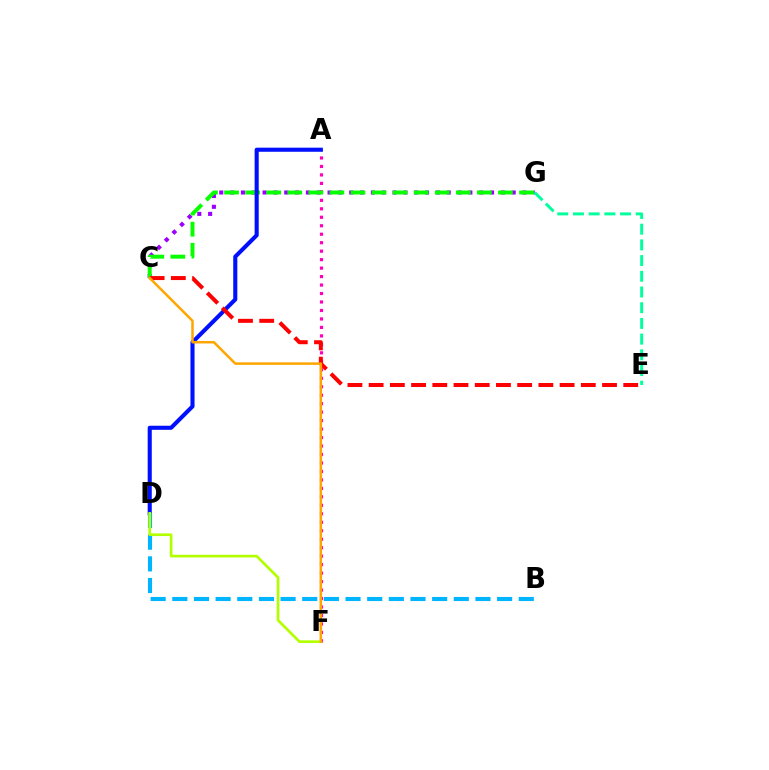{('A', 'F'): [{'color': '#ff00bd', 'line_style': 'dotted', 'thickness': 2.3}], ('C', 'G'): [{'color': '#9b00ff', 'line_style': 'dotted', 'thickness': 2.94}, {'color': '#08ff00', 'line_style': 'dashed', 'thickness': 2.86}], ('E', 'G'): [{'color': '#00ff9d', 'line_style': 'dashed', 'thickness': 2.13}], ('A', 'D'): [{'color': '#0010ff', 'line_style': 'solid', 'thickness': 2.94}], ('B', 'D'): [{'color': '#00b5ff', 'line_style': 'dashed', 'thickness': 2.94}], ('C', 'E'): [{'color': '#ff0000', 'line_style': 'dashed', 'thickness': 2.88}], ('D', 'F'): [{'color': '#b3ff00', 'line_style': 'solid', 'thickness': 1.93}], ('C', 'F'): [{'color': '#ffa500', 'line_style': 'solid', 'thickness': 1.8}]}